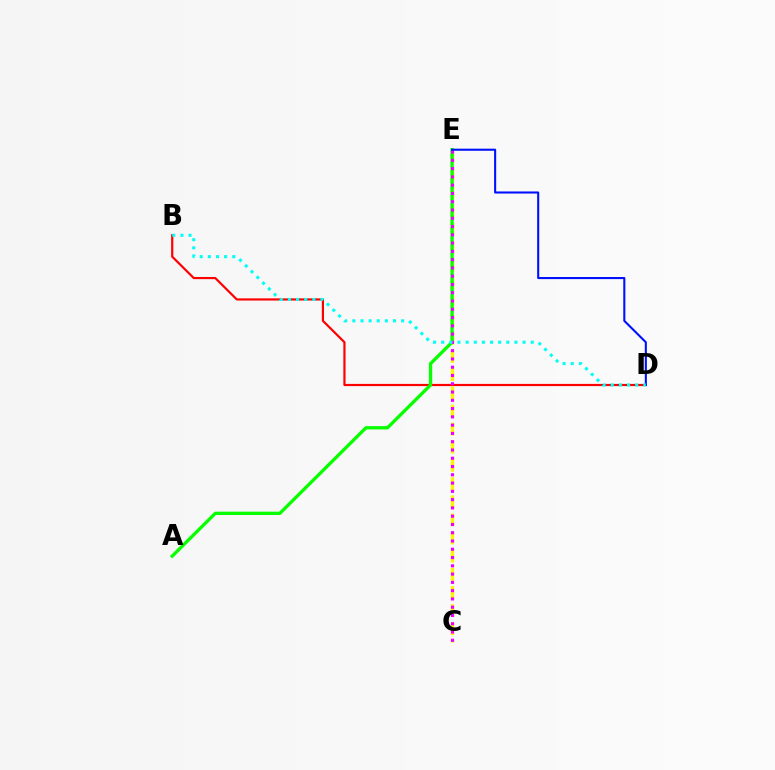{('B', 'D'): [{'color': '#ff0000', 'line_style': 'solid', 'thickness': 1.57}, {'color': '#00fff6', 'line_style': 'dotted', 'thickness': 2.21}], ('C', 'E'): [{'color': '#fcf500', 'line_style': 'dashed', 'thickness': 2.47}, {'color': '#ee00ff', 'line_style': 'dotted', 'thickness': 2.25}], ('A', 'E'): [{'color': '#08ff00', 'line_style': 'solid', 'thickness': 2.39}], ('D', 'E'): [{'color': '#0010ff', 'line_style': 'solid', 'thickness': 1.51}]}